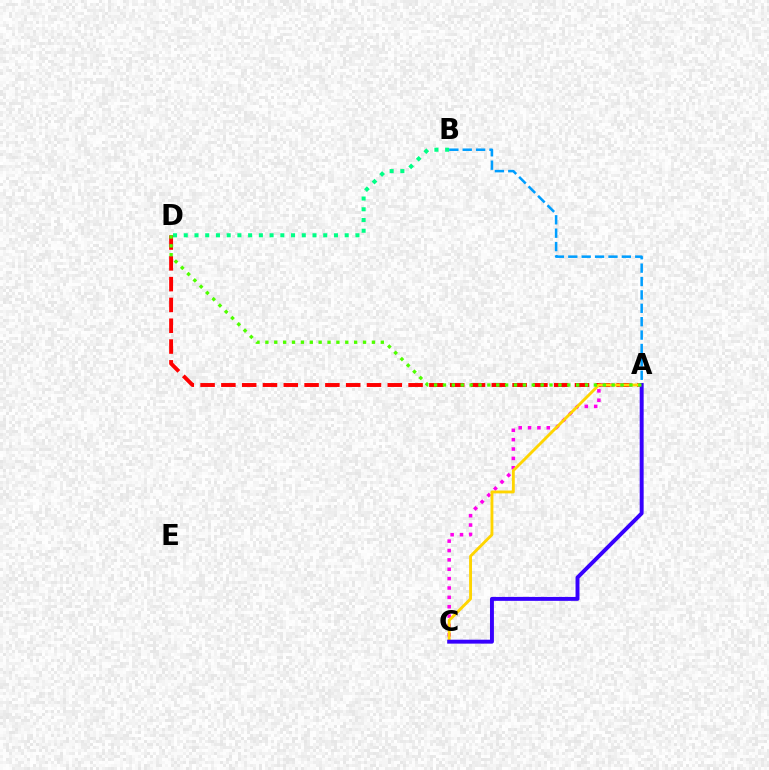{('B', 'D'): [{'color': '#00ff86', 'line_style': 'dotted', 'thickness': 2.92}], ('A', 'B'): [{'color': '#009eff', 'line_style': 'dashed', 'thickness': 1.82}], ('A', 'D'): [{'color': '#ff0000', 'line_style': 'dashed', 'thickness': 2.83}, {'color': '#4fff00', 'line_style': 'dotted', 'thickness': 2.41}], ('A', 'C'): [{'color': '#ff00ed', 'line_style': 'dotted', 'thickness': 2.55}, {'color': '#ffd500', 'line_style': 'solid', 'thickness': 2.07}, {'color': '#3700ff', 'line_style': 'solid', 'thickness': 2.83}]}